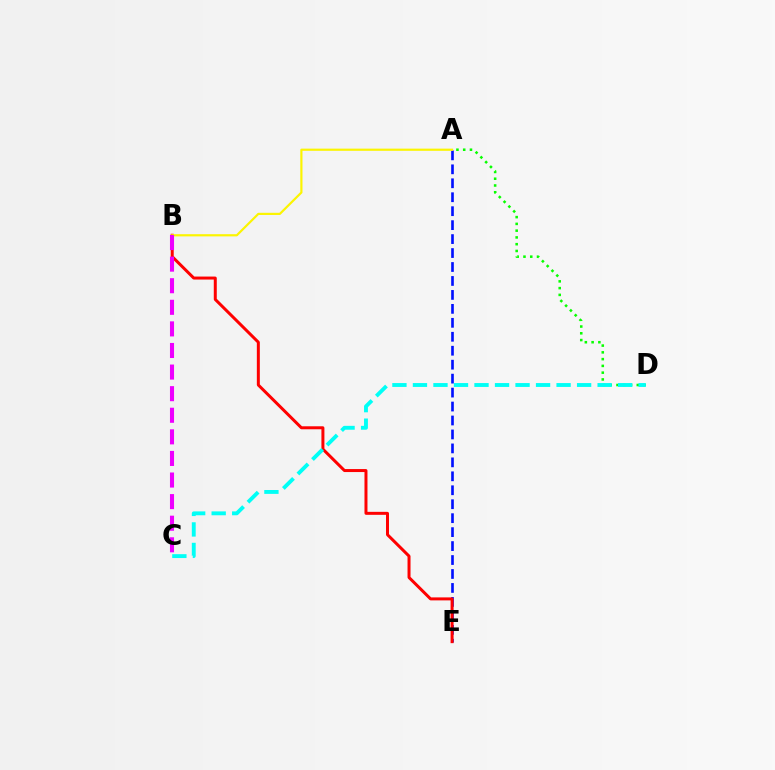{('A', 'E'): [{'color': '#0010ff', 'line_style': 'dashed', 'thickness': 1.9}], ('B', 'E'): [{'color': '#ff0000', 'line_style': 'solid', 'thickness': 2.15}], ('A', 'D'): [{'color': '#08ff00', 'line_style': 'dotted', 'thickness': 1.84}], ('C', 'D'): [{'color': '#00fff6', 'line_style': 'dashed', 'thickness': 2.79}], ('A', 'B'): [{'color': '#fcf500', 'line_style': 'solid', 'thickness': 1.57}], ('B', 'C'): [{'color': '#ee00ff', 'line_style': 'dashed', 'thickness': 2.93}]}